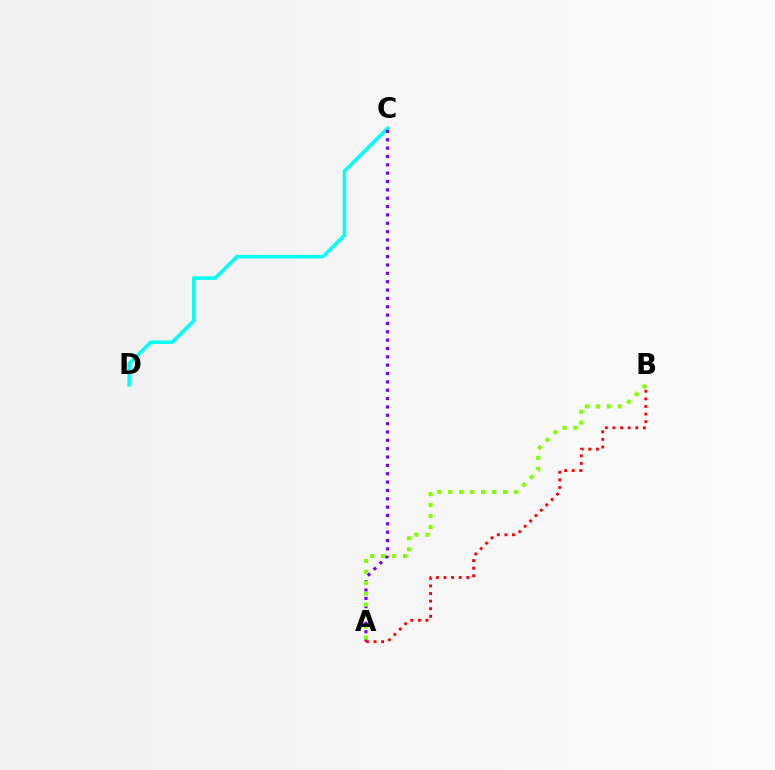{('C', 'D'): [{'color': '#00fff6', 'line_style': 'solid', 'thickness': 2.54}], ('A', 'C'): [{'color': '#7200ff', 'line_style': 'dotted', 'thickness': 2.27}], ('A', 'B'): [{'color': '#84ff00', 'line_style': 'dotted', 'thickness': 2.97}, {'color': '#ff0000', 'line_style': 'dotted', 'thickness': 2.06}]}